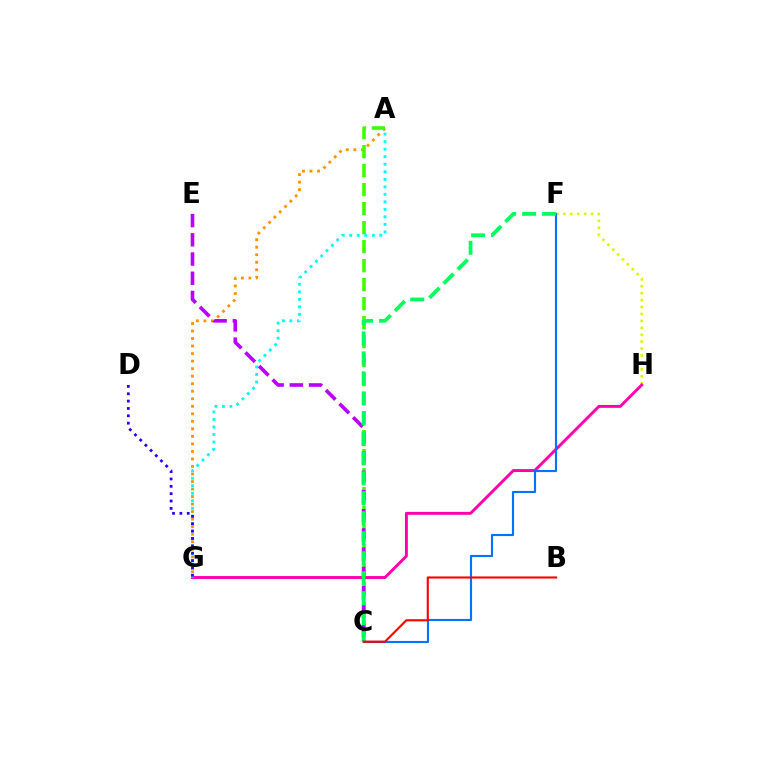{('A', 'G'): [{'color': '#ff9400', 'line_style': 'dotted', 'thickness': 2.04}, {'color': '#00fff6', 'line_style': 'dotted', 'thickness': 2.04}], ('A', 'C'): [{'color': '#3dff00', 'line_style': 'dashed', 'thickness': 2.58}], ('F', 'H'): [{'color': '#d1ff00', 'line_style': 'dotted', 'thickness': 1.88}], ('G', 'H'): [{'color': '#ff00ac', 'line_style': 'solid', 'thickness': 2.1}], ('D', 'G'): [{'color': '#2500ff', 'line_style': 'dotted', 'thickness': 2.0}], ('C', 'F'): [{'color': '#0074ff', 'line_style': 'solid', 'thickness': 1.55}, {'color': '#00ff5c', 'line_style': 'dashed', 'thickness': 2.72}], ('C', 'E'): [{'color': '#b900ff', 'line_style': 'dashed', 'thickness': 2.61}], ('B', 'C'): [{'color': '#ff0000', 'line_style': 'solid', 'thickness': 1.54}]}